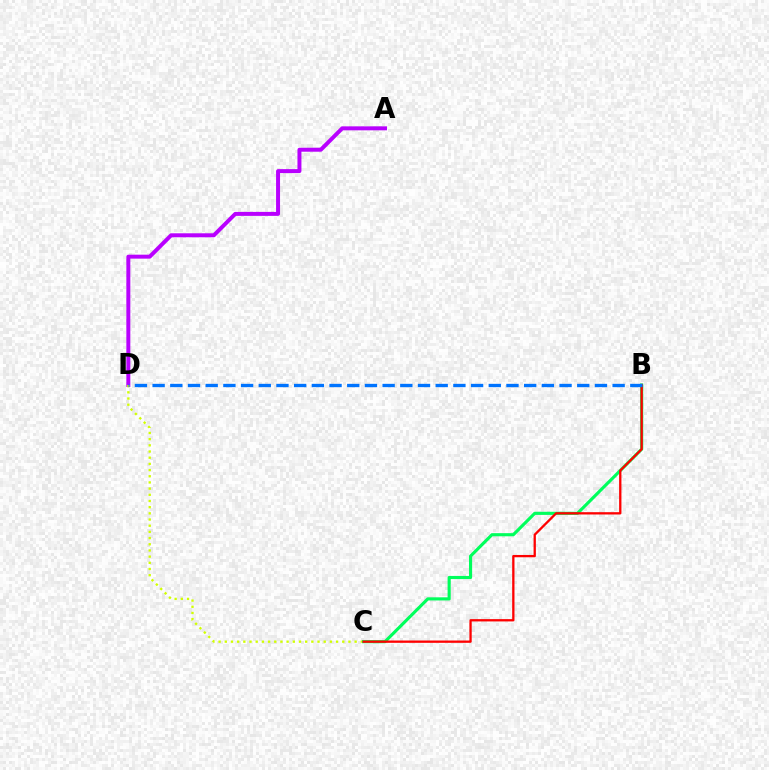{('A', 'D'): [{'color': '#b900ff', 'line_style': 'solid', 'thickness': 2.86}], ('C', 'D'): [{'color': '#d1ff00', 'line_style': 'dotted', 'thickness': 1.68}], ('B', 'C'): [{'color': '#00ff5c', 'line_style': 'solid', 'thickness': 2.26}, {'color': '#ff0000', 'line_style': 'solid', 'thickness': 1.66}], ('B', 'D'): [{'color': '#0074ff', 'line_style': 'dashed', 'thickness': 2.4}]}